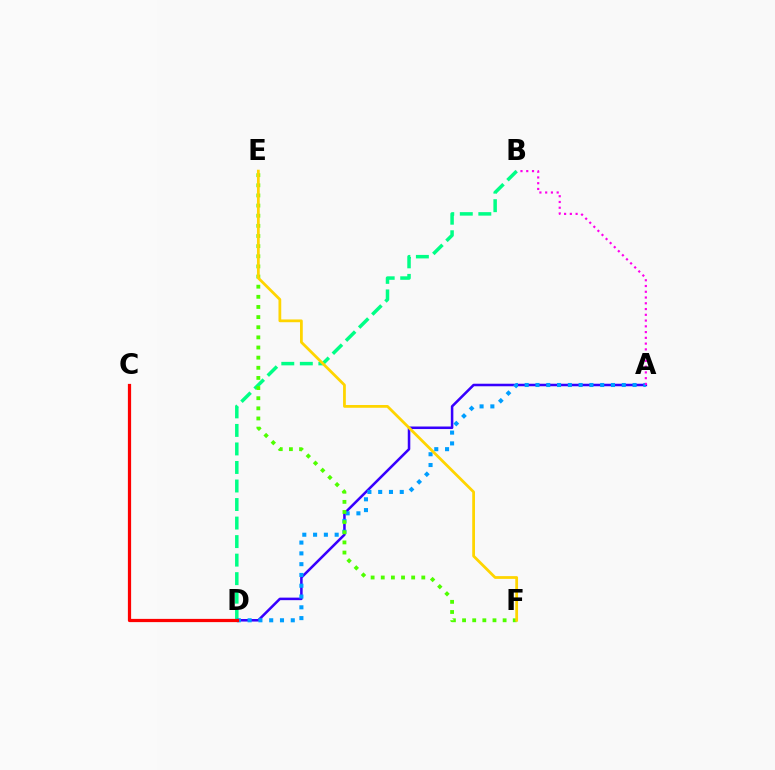{('A', 'D'): [{'color': '#3700ff', 'line_style': 'solid', 'thickness': 1.83}, {'color': '#009eff', 'line_style': 'dotted', 'thickness': 2.93}], ('B', 'D'): [{'color': '#00ff86', 'line_style': 'dashed', 'thickness': 2.52}], ('A', 'B'): [{'color': '#ff00ed', 'line_style': 'dotted', 'thickness': 1.56}], ('E', 'F'): [{'color': '#4fff00', 'line_style': 'dotted', 'thickness': 2.75}, {'color': '#ffd500', 'line_style': 'solid', 'thickness': 1.99}], ('C', 'D'): [{'color': '#ff0000', 'line_style': 'solid', 'thickness': 2.32}]}